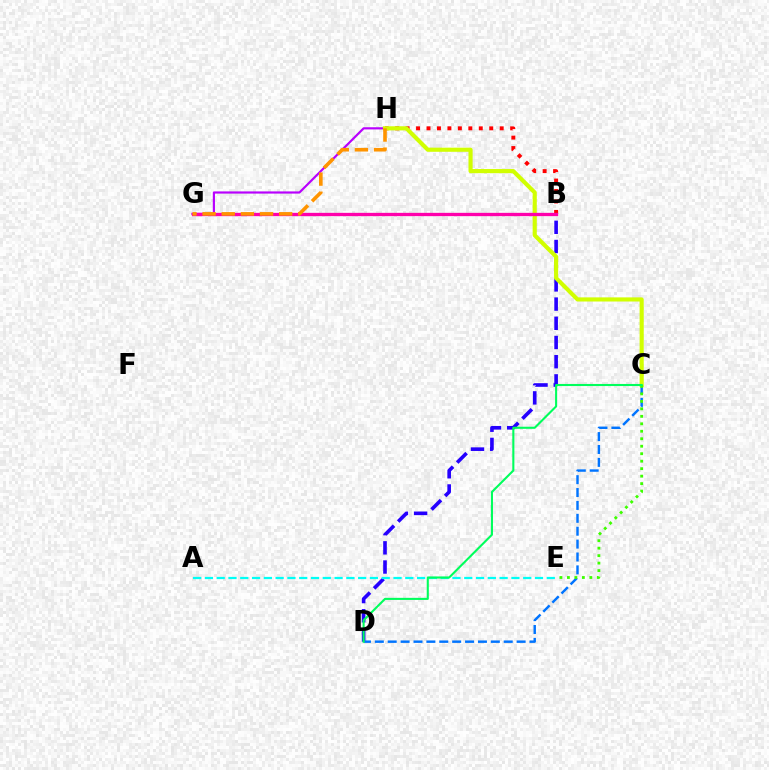{('B', 'H'): [{'color': '#ff0000', 'line_style': 'dotted', 'thickness': 2.84}], ('B', 'D'): [{'color': '#2500ff', 'line_style': 'dashed', 'thickness': 2.61}], ('C', 'D'): [{'color': '#0074ff', 'line_style': 'dashed', 'thickness': 1.75}, {'color': '#00ff5c', 'line_style': 'solid', 'thickness': 1.5}], ('G', 'H'): [{'color': '#b900ff', 'line_style': 'solid', 'thickness': 1.57}, {'color': '#ff9400', 'line_style': 'dashed', 'thickness': 2.6}], ('C', 'H'): [{'color': '#d1ff00', 'line_style': 'solid', 'thickness': 2.98}], ('C', 'E'): [{'color': '#3dff00', 'line_style': 'dotted', 'thickness': 2.03}], ('B', 'G'): [{'color': '#ff00ac', 'line_style': 'solid', 'thickness': 2.39}], ('A', 'E'): [{'color': '#00fff6', 'line_style': 'dashed', 'thickness': 1.6}]}